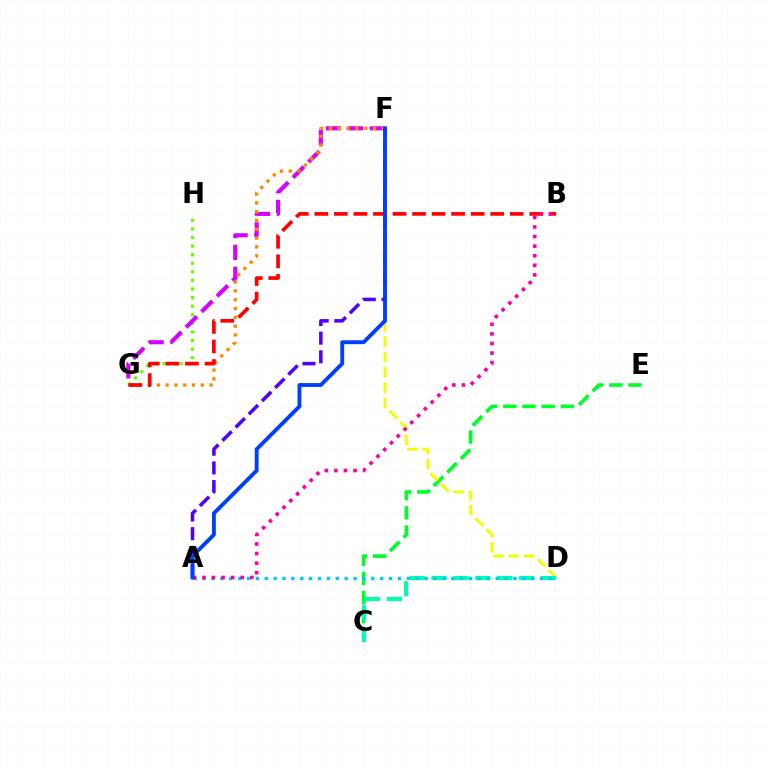{('C', 'E'): [{'color': '#00ff27', 'line_style': 'dashed', 'thickness': 2.6}], ('G', 'H'): [{'color': '#66ff00', 'line_style': 'dotted', 'thickness': 2.33}], ('D', 'F'): [{'color': '#eeff00', 'line_style': 'dashed', 'thickness': 2.08}], ('C', 'D'): [{'color': '#00ffaf', 'line_style': 'dashed', 'thickness': 2.98}], ('F', 'G'): [{'color': '#d600ff', 'line_style': 'dashed', 'thickness': 2.98}, {'color': '#ff8800', 'line_style': 'dotted', 'thickness': 2.39}], ('A', 'D'): [{'color': '#00c7ff', 'line_style': 'dotted', 'thickness': 2.41}], ('B', 'G'): [{'color': '#ff0000', 'line_style': 'dashed', 'thickness': 2.65}], ('A', 'F'): [{'color': '#4f00ff', 'line_style': 'dashed', 'thickness': 2.53}, {'color': '#003fff', 'line_style': 'solid', 'thickness': 2.79}], ('A', 'B'): [{'color': '#ff00a0', 'line_style': 'dotted', 'thickness': 2.6}]}